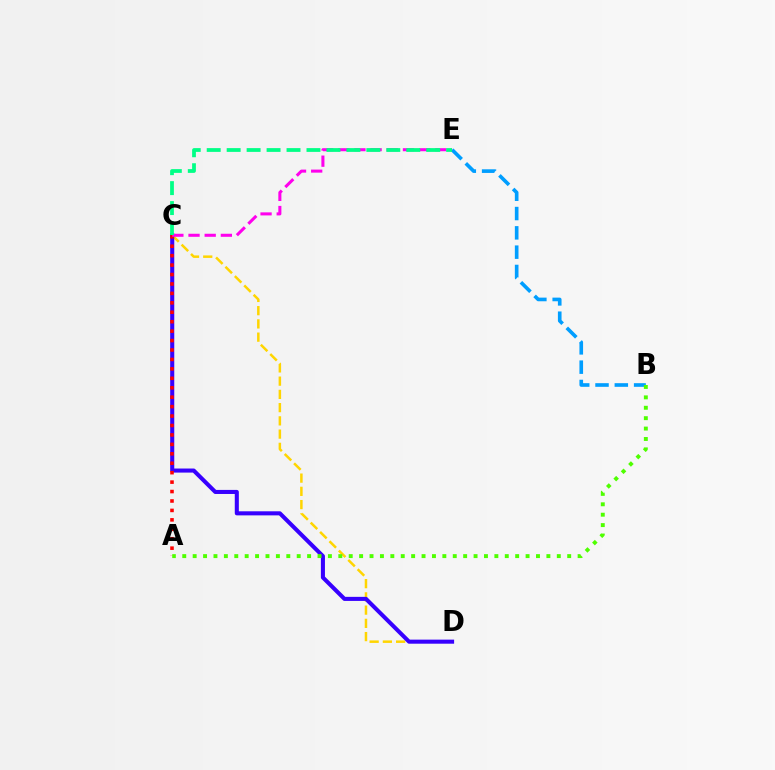{('C', 'D'): [{'color': '#ffd500', 'line_style': 'dashed', 'thickness': 1.8}, {'color': '#3700ff', 'line_style': 'solid', 'thickness': 2.93}], ('B', 'E'): [{'color': '#009eff', 'line_style': 'dashed', 'thickness': 2.62}], ('A', 'C'): [{'color': '#ff0000', 'line_style': 'dotted', 'thickness': 2.56}], ('C', 'E'): [{'color': '#ff00ed', 'line_style': 'dashed', 'thickness': 2.2}, {'color': '#00ff86', 'line_style': 'dashed', 'thickness': 2.71}], ('A', 'B'): [{'color': '#4fff00', 'line_style': 'dotted', 'thickness': 2.83}]}